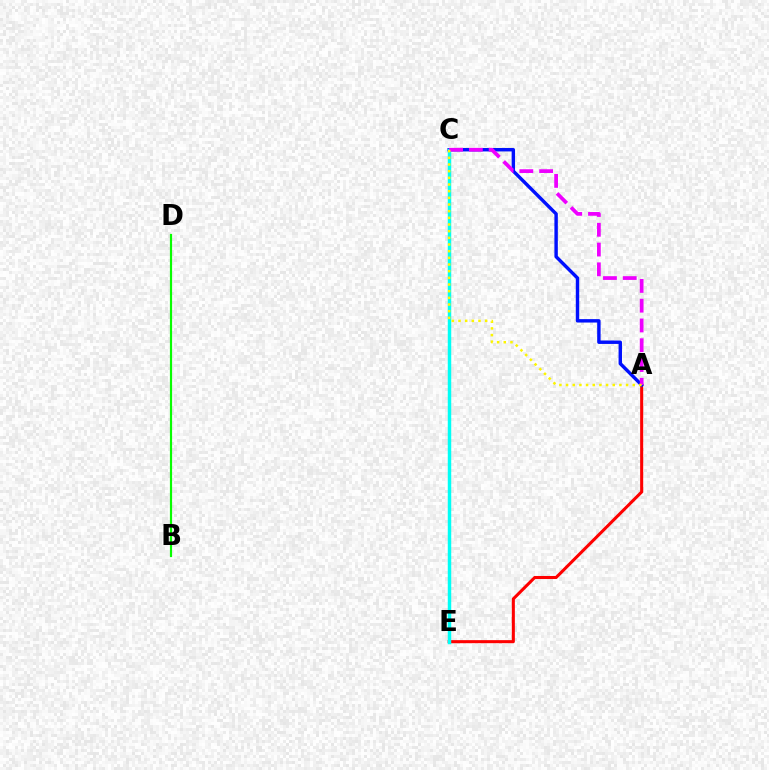{('A', 'E'): [{'color': '#ff0000', 'line_style': 'solid', 'thickness': 2.2}], ('A', 'C'): [{'color': '#0010ff', 'line_style': 'solid', 'thickness': 2.46}, {'color': '#ee00ff', 'line_style': 'dashed', 'thickness': 2.69}, {'color': '#fcf500', 'line_style': 'dotted', 'thickness': 1.81}], ('C', 'E'): [{'color': '#00fff6', 'line_style': 'solid', 'thickness': 2.49}], ('B', 'D'): [{'color': '#08ff00', 'line_style': 'solid', 'thickness': 1.58}]}